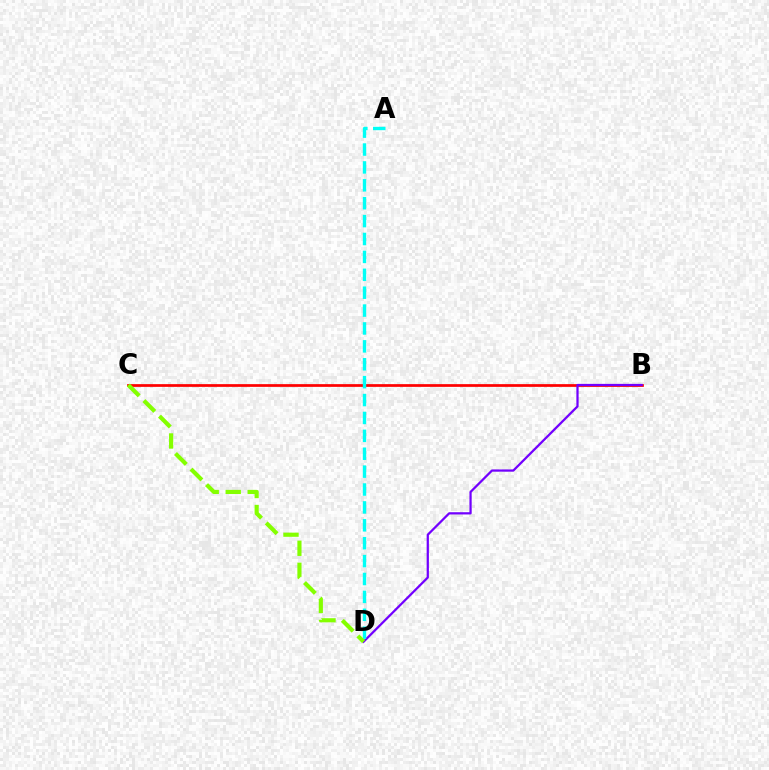{('B', 'C'): [{'color': '#ff0000', 'line_style': 'solid', 'thickness': 1.97}], ('B', 'D'): [{'color': '#7200ff', 'line_style': 'solid', 'thickness': 1.61}], ('A', 'D'): [{'color': '#00fff6', 'line_style': 'dashed', 'thickness': 2.43}], ('C', 'D'): [{'color': '#84ff00', 'line_style': 'dashed', 'thickness': 2.99}]}